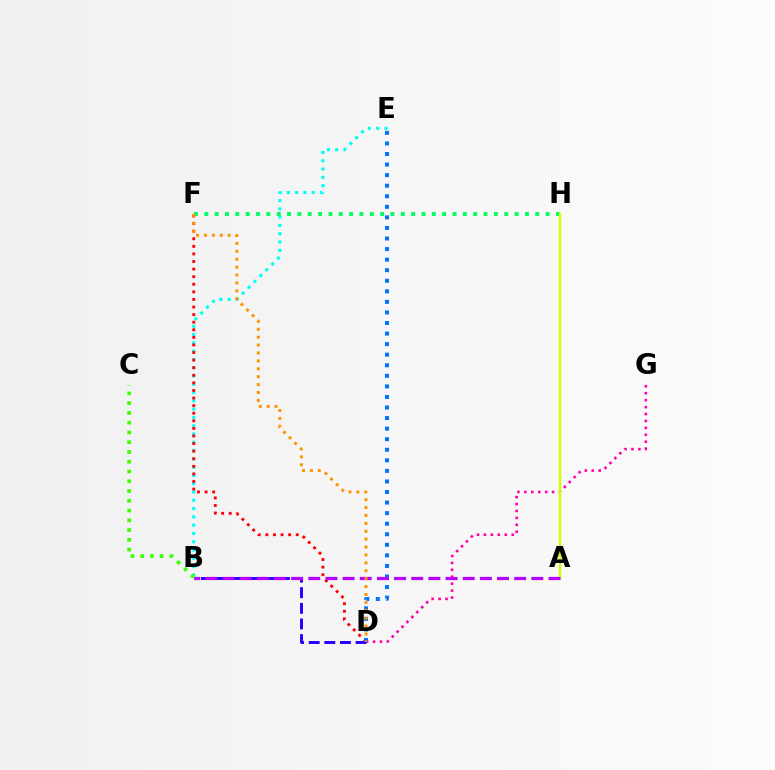{('B', 'E'): [{'color': '#00fff6', 'line_style': 'dotted', 'thickness': 2.25}], ('F', 'H'): [{'color': '#00ff5c', 'line_style': 'dotted', 'thickness': 2.81}], ('D', 'F'): [{'color': '#ff0000', 'line_style': 'dotted', 'thickness': 2.06}, {'color': '#ff9400', 'line_style': 'dotted', 'thickness': 2.15}], ('B', 'D'): [{'color': '#2500ff', 'line_style': 'dashed', 'thickness': 2.12}], ('B', 'C'): [{'color': '#3dff00', 'line_style': 'dotted', 'thickness': 2.65}], ('D', 'G'): [{'color': '#ff00ac', 'line_style': 'dotted', 'thickness': 1.88}], ('D', 'E'): [{'color': '#0074ff', 'line_style': 'dotted', 'thickness': 2.87}], ('A', 'H'): [{'color': '#d1ff00', 'line_style': 'solid', 'thickness': 1.73}], ('A', 'B'): [{'color': '#b900ff', 'line_style': 'dashed', 'thickness': 2.33}]}